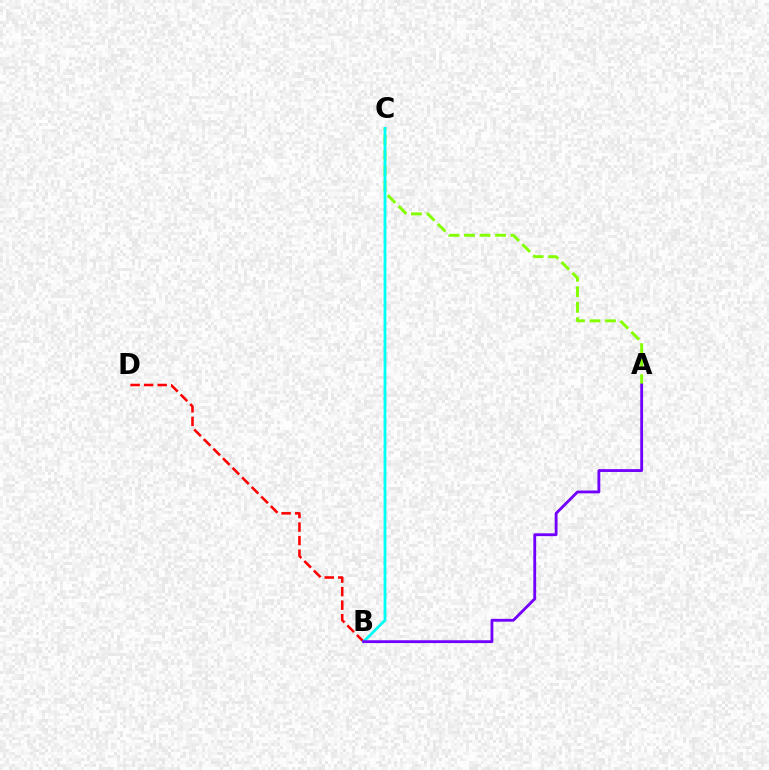{('B', 'D'): [{'color': '#ff0000', 'line_style': 'dashed', 'thickness': 1.84}], ('A', 'C'): [{'color': '#84ff00', 'line_style': 'dashed', 'thickness': 2.1}], ('B', 'C'): [{'color': '#00fff6', 'line_style': 'solid', 'thickness': 2.01}], ('A', 'B'): [{'color': '#7200ff', 'line_style': 'solid', 'thickness': 2.04}]}